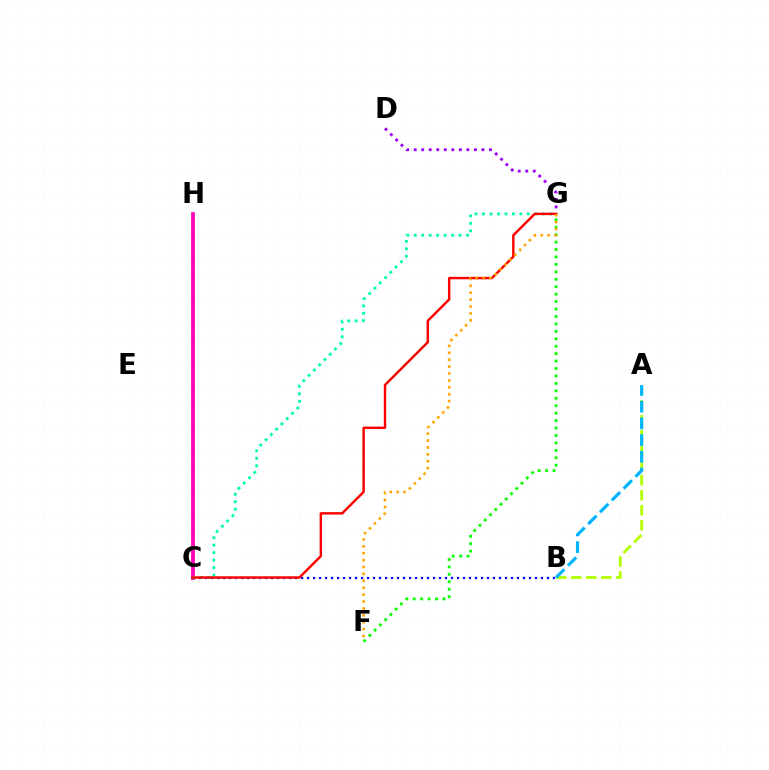{('F', 'G'): [{'color': '#08ff00', 'line_style': 'dotted', 'thickness': 2.02}, {'color': '#ffa500', 'line_style': 'dotted', 'thickness': 1.87}], ('A', 'B'): [{'color': '#b3ff00', 'line_style': 'dashed', 'thickness': 2.04}, {'color': '#00b5ff', 'line_style': 'dashed', 'thickness': 2.27}], ('B', 'C'): [{'color': '#0010ff', 'line_style': 'dotted', 'thickness': 1.63}], ('C', 'H'): [{'color': '#ff00bd', 'line_style': 'solid', 'thickness': 2.72}], ('C', 'G'): [{'color': '#00ff9d', 'line_style': 'dotted', 'thickness': 2.03}, {'color': '#ff0000', 'line_style': 'solid', 'thickness': 1.75}], ('D', 'G'): [{'color': '#9b00ff', 'line_style': 'dotted', 'thickness': 2.04}]}